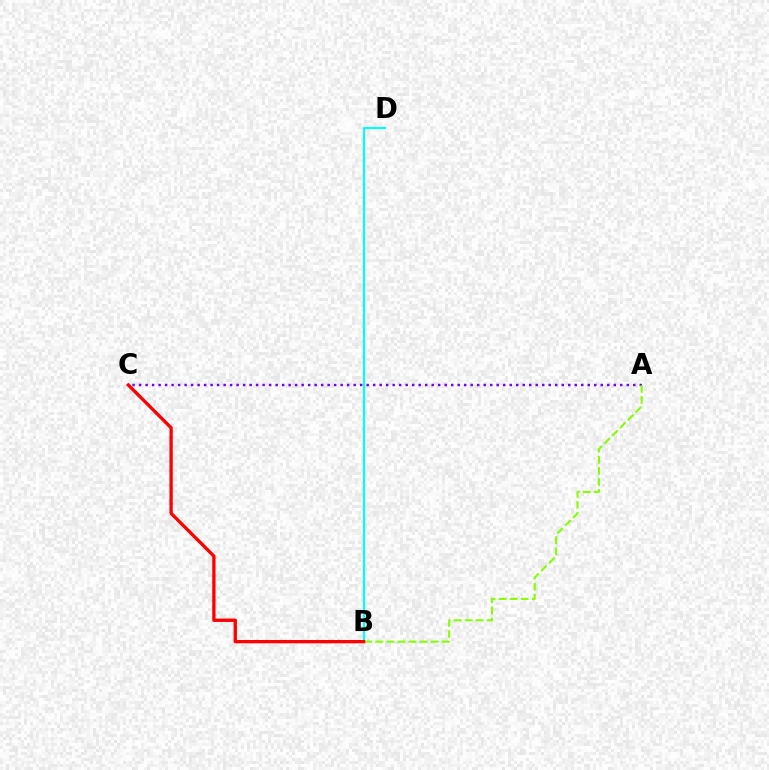{('A', 'C'): [{'color': '#7200ff', 'line_style': 'dotted', 'thickness': 1.77}], ('A', 'B'): [{'color': '#84ff00', 'line_style': 'dashed', 'thickness': 1.5}], ('B', 'D'): [{'color': '#00fff6', 'line_style': 'solid', 'thickness': 1.53}], ('B', 'C'): [{'color': '#ff0000', 'line_style': 'solid', 'thickness': 2.39}]}